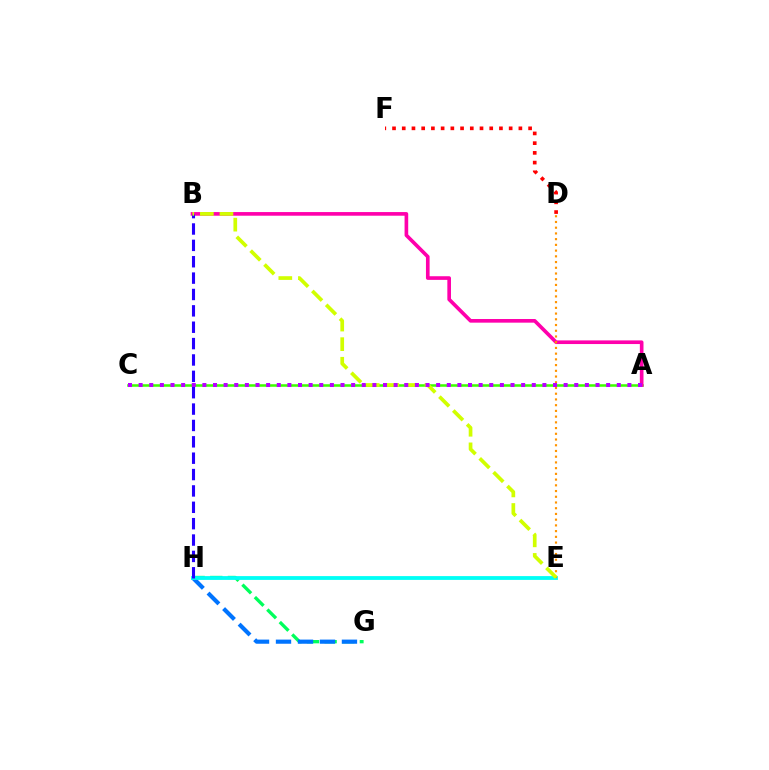{('G', 'H'): [{'color': '#00ff5c', 'line_style': 'dashed', 'thickness': 2.39}, {'color': '#0074ff', 'line_style': 'dashed', 'thickness': 2.99}], ('A', 'C'): [{'color': '#3dff00', 'line_style': 'solid', 'thickness': 1.83}, {'color': '#b900ff', 'line_style': 'dotted', 'thickness': 2.89}], ('A', 'B'): [{'color': '#ff00ac', 'line_style': 'solid', 'thickness': 2.63}], ('E', 'H'): [{'color': '#00fff6', 'line_style': 'solid', 'thickness': 2.73}], ('D', 'E'): [{'color': '#ff9400', 'line_style': 'dotted', 'thickness': 1.56}], ('B', 'H'): [{'color': '#2500ff', 'line_style': 'dashed', 'thickness': 2.22}], ('D', 'F'): [{'color': '#ff0000', 'line_style': 'dotted', 'thickness': 2.64}], ('B', 'E'): [{'color': '#d1ff00', 'line_style': 'dashed', 'thickness': 2.66}]}